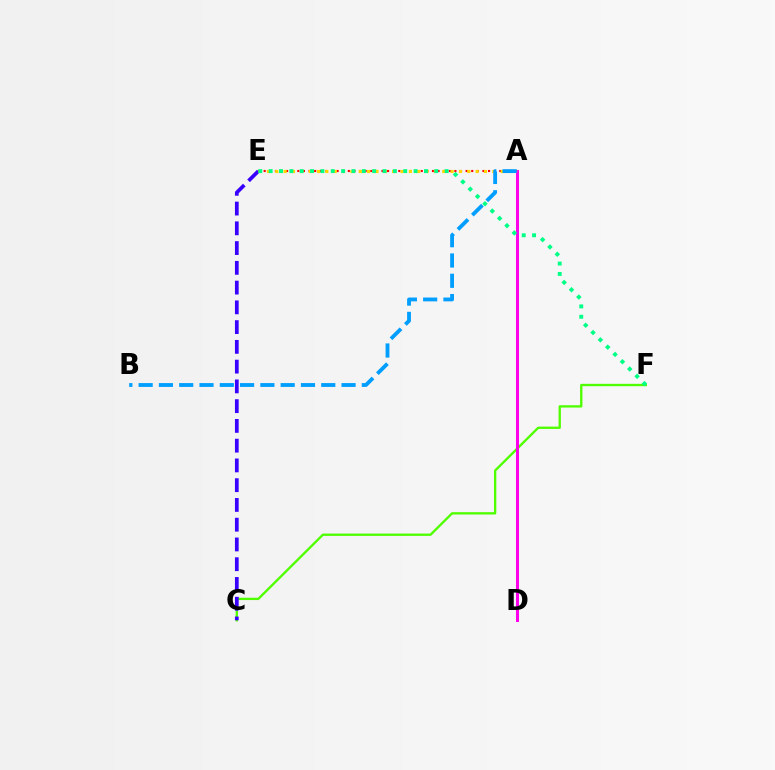{('C', 'F'): [{'color': '#4fff00', 'line_style': 'solid', 'thickness': 1.68}], ('A', 'E'): [{'color': '#ff0000', 'line_style': 'dotted', 'thickness': 1.52}, {'color': '#ffd500', 'line_style': 'dotted', 'thickness': 2.27}], ('C', 'E'): [{'color': '#3700ff', 'line_style': 'dashed', 'thickness': 2.68}], ('A', 'D'): [{'color': '#ff00ed', 'line_style': 'solid', 'thickness': 2.19}], ('E', 'F'): [{'color': '#00ff86', 'line_style': 'dotted', 'thickness': 2.81}], ('A', 'B'): [{'color': '#009eff', 'line_style': 'dashed', 'thickness': 2.76}]}